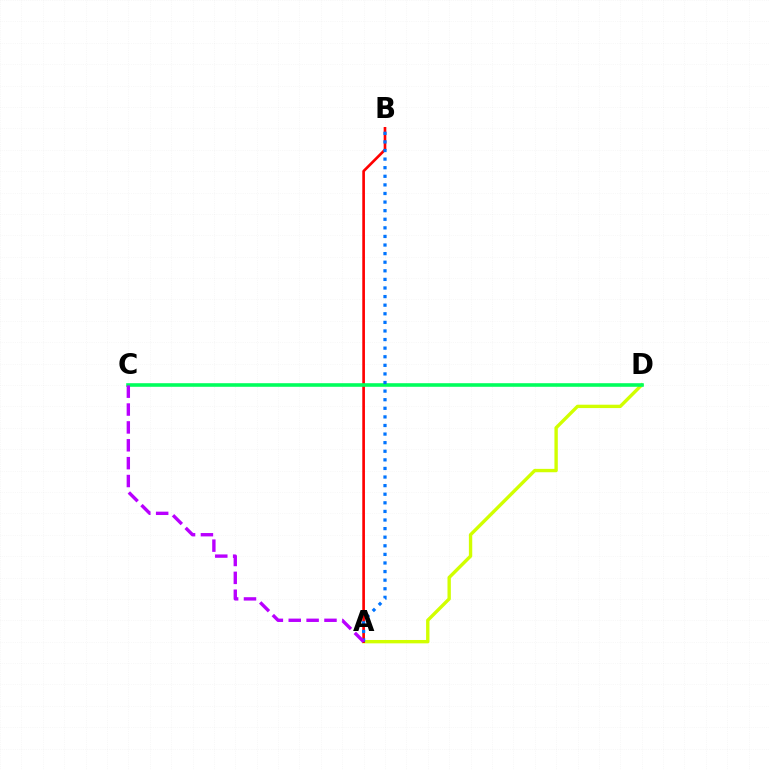{('A', 'D'): [{'color': '#d1ff00', 'line_style': 'solid', 'thickness': 2.43}], ('A', 'B'): [{'color': '#ff0000', 'line_style': 'solid', 'thickness': 1.91}, {'color': '#0074ff', 'line_style': 'dotted', 'thickness': 2.33}], ('C', 'D'): [{'color': '#00ff5c', 'line_style': 'solid', 'thickness': 2.59}], ('A', 'C'): [{'color': '#b900ff', 'line_style': 'dashed', 'thickness': 2.43}]}